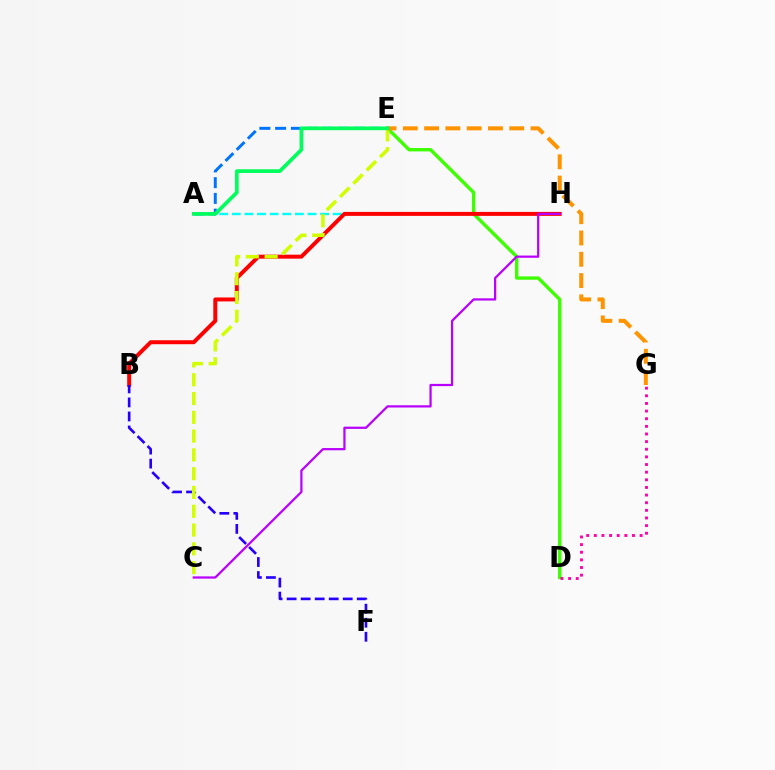{('D', 'E'): [{'color': '#3dff00', 'line_style': 'solid', 'thickness': 2.42}], ('A', 'H'): [{'color': '#00fff6', 'line_style': 'dashed', 'thickness': 1.71}], ('B', 'H'): [{'color': '#ff0000', 'line_style': 'solid', 'thickness': 2.86}], ('A', 'E'): [{'color': '#0074ff', 'line_style': 'dashed', 'thickness': 2.14}, {'color': '#00ff5c', 'line_style': 'solid', 'thickness': 2.67}], ('B', 'F'): [{'color': '#2500ff', 'line_style': 'dashed', 'thickness': 1.91}], ('C', 'H'): [{'color': '#b900ff', 'line_style': 'solid', 'thickness': 1.61}], ('C', 'E'): [{'color': '#d1ff00', 'line_style': 'dashed', 'thickness': 2.55}], ('E', 'G'): [{'color': '#ff9400', 'line_style': 'dashed', 'thickness': 2.89}], ('D', 'G'): [{'color': '#ff00ac', 'line_style': 'dotted', 'thickness': 2.07}]}